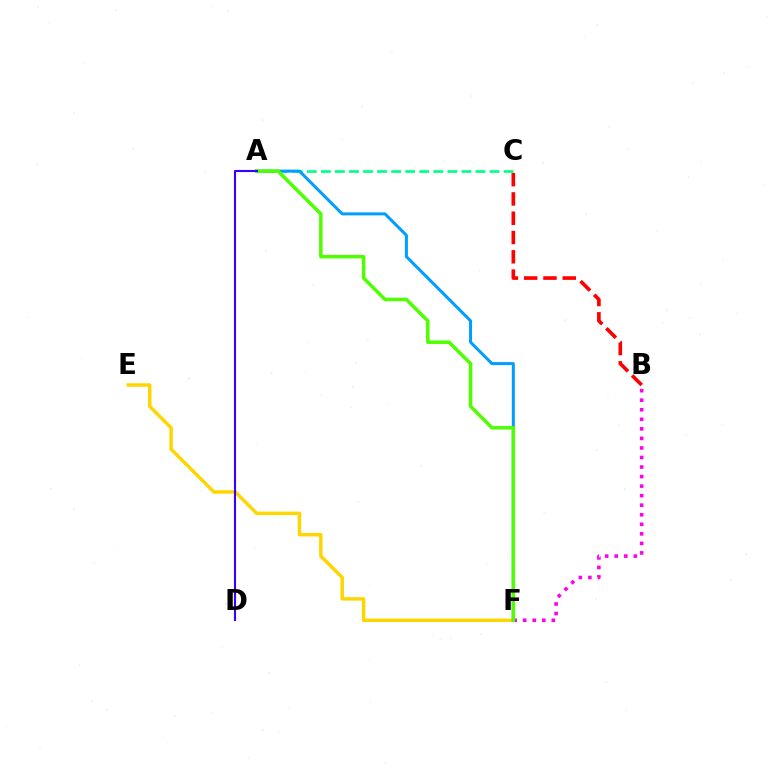{('E', 'F'): [{'color': '#ffd500', 'line_style': 'solid', 'thickness': 2.48}], ('A', 'C'): [{'color': '#00ff86', 'line_style': 'dashed', 'thickness': 1.91}], ('A', 'F'): [{'color': '#009eff', 'line_style': 'solid', 'thickness': 2.17}, {'color': '#4fff00', 'line_style': 'solid', 'thickness': 2.51}], ('B', 'F'): [{'color': '#ff00ed', 'line_style': 'dotted', 'thickness': 2.59}], ('A', 'D'): [{'color': '#3700ff', 'line_style': 'solid', 'thickness': 1.52}], ('B', 'C'): [{'color': '#ff0000', 'line_style': 'dashed', 'thickness': 2.62}]}